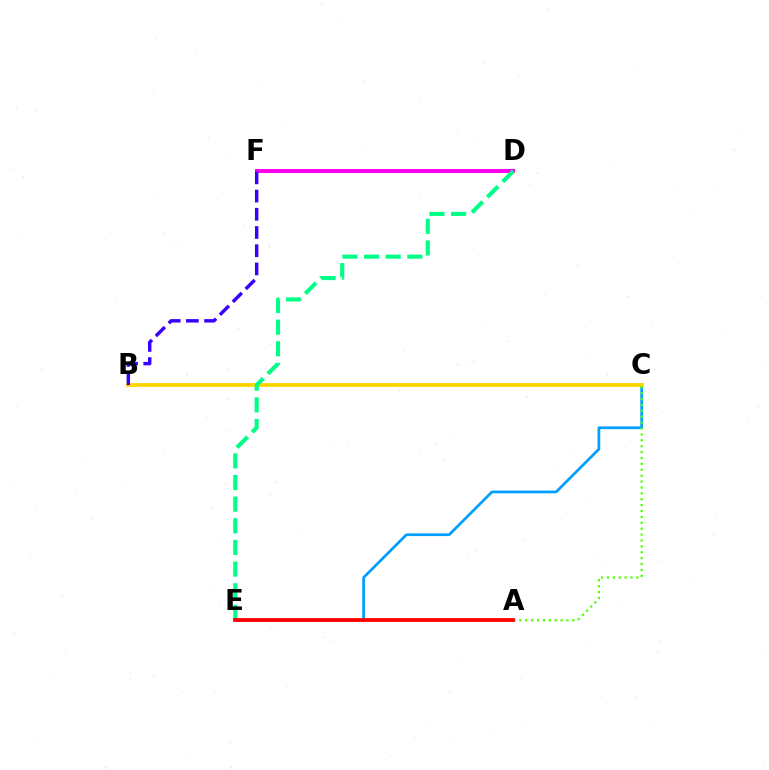{('D', 'F'): [{'color': '#ff00ed', 'line_style': 'solid', 'thickness': 2.87}], ('C', 'E'): [{'color': '#009eff', 'line_style': 'solid', 'thickness': 1.95}], ('B', 'C'): [{'color': '#ffd500', 'line_style': 'solid', 'thickness': 2.74}], ('D', 'E'): [{'color': '#00ff86', 'line_style': 'dashed', 'thickness': 2.94}], ('A', 'C'): [{'color': '#4fff00', 'line_style': 'dotted', 'thickness': 1.6}], ('A', 'E'): [{'color': '#ff0000', 'line_style': 'solid', 'thickness': 2.71}], ('B', 'F'): [{'color': '#3700ff', 'line_style': 'dashed', 'thickness': 2.48}]}